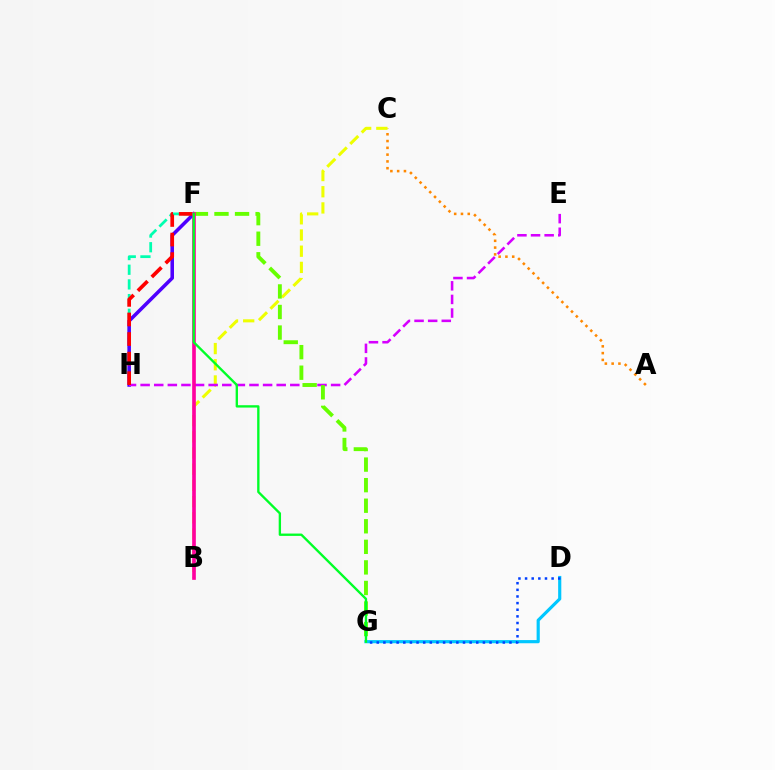{('F', 'H'): [{'color': '#00ffaf', 'line_style': 'dashed', 'thickness': 1.99}, {'color': '#4f00ff', 'line_style': 'solid', 'thickness': 2.56}, {'color': '#ff0000', 'line_style': 'dashed', 'thickness': 2.66}], ('D', 'G'): [{'color': '#00c7ff', 'line_style': 'solid', 'thickness': 2.28}, {'color': '#003fff', 'line_style': 'dotted', 'thickness': 1.8}], ('A', 'C'): [{'color': '#ff8800', 'line_style': 'dotted', 'thickness': 1.84}], ('B', 'C'): [{'color': '#eeff00', 'line_style': 'dashed', 'thickness': 2.2}], ('E', 'H'): [{'color': '#d600ff', 'line_style': 'dashed', 'thickness': 1.85}], ('F', 'G'): [{'color': '#66ff00', 'line_style': 'dashed', 'thickness': 2.79}, {'color': '#00ff27', 'line_style': 'solid', 'thickness': 1.69}], ('B', 'F'): [{'color': '#ff00a0', 'line_style': 'solid', 'thickness': 2.63}]}